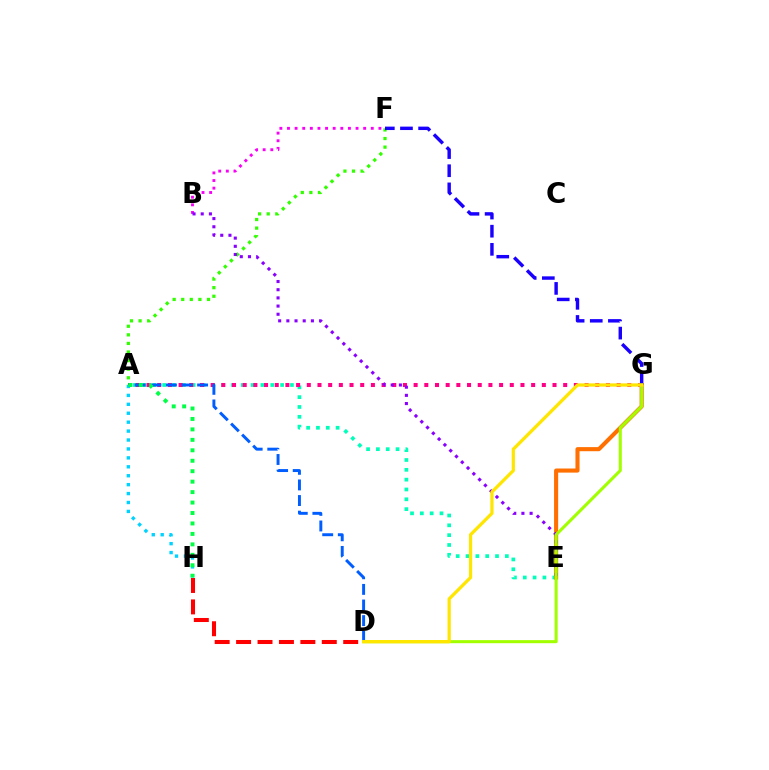{('A', 'F'): [{'color': '#31ff00', 'line_style': 'dotted', 'thickness': 2.33}], ('A', 'E'): [{'color': '#00ffbb', 'line_style': 'dotted', 'thickness': 2.67}], ('A', 'G'): [{'color': '#ff0088', 'line_style': 'dotted', 'thickness': 2.9}], ('E', 'G'): [{'color': '#ff7000', 'line_style': 'solid', 'thickness': 2.95}], ('F', 'G'): [{'color': '#1900ff', 'line_style': 'dashed', 'thickness': 2.46}], ('B', 'F'): [{'color': '#fa00f9', 'line_style': 'dotted', 'thickness': 2.07}], ('A', 'D'): [{'color': '#005dff', 'line_style': 'dashed', 'thickness': 2.12}], ('B', 'E'): [{'color': '#8a00ff', 'line_style': 'dotted', 'thickness': 2.22}], ('D', 'G'): [{'color': '#a2ff00', 'line_style': 'solid', 'thickness': 2.21}, {'color': '#ffe600', 'line_style': 'solid', 'thickness': 2.34}], ('A', 'H'): [{'color': '#00d3ff', 'line_style': 'dotted', 'thickness': 2.42}, {'color': '#00ff45', 'line_style': 'dotted', 'thickness': 2.84}], ('D', 'H'): [{'color': '#ff0000', 'line_style': 'dashed', 'thickness': 2.91}]}